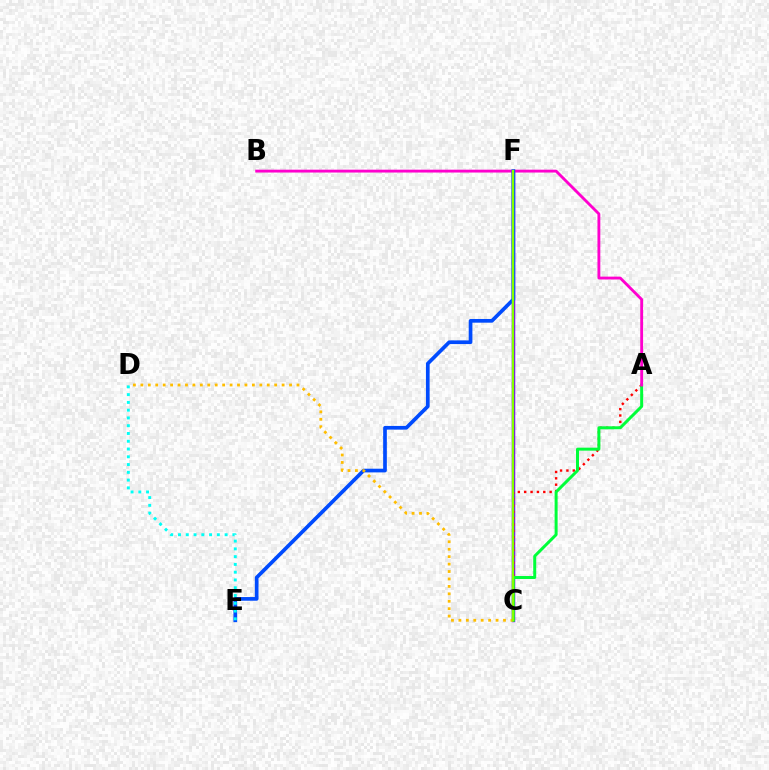{('C', 'F'): [{'color': '#7200ff', 'line_style': 'solid', 'thickness': 2.51}, {'color': '#84ff00', 'line_style': 'solid', 'thickness': 1.7}], ('A', 'C'): [{'color': '#ff0000', 'line_style': 'dotted', 'thickness': 1.73}, {'color': '#00ff39', 'line_style': 'solid', 'thickness': 2.15}], ('A', 'B'): [{'color': '#ff00cf', 'line_style': 'solid', 'thickness': 2.05}], ('E', 'F'): [{'color': '#004bff', 'line_style': 'solid', 'thickness': 2.65}], ('D', 'E'): [{'color': '#00fff6', 'line_style': 'dotted', 'thickness': 2.11}], ('C', 'D'): [{'color': '#ffbd00', 'line_style': 'dotted', 'thickness': 2.02}]}